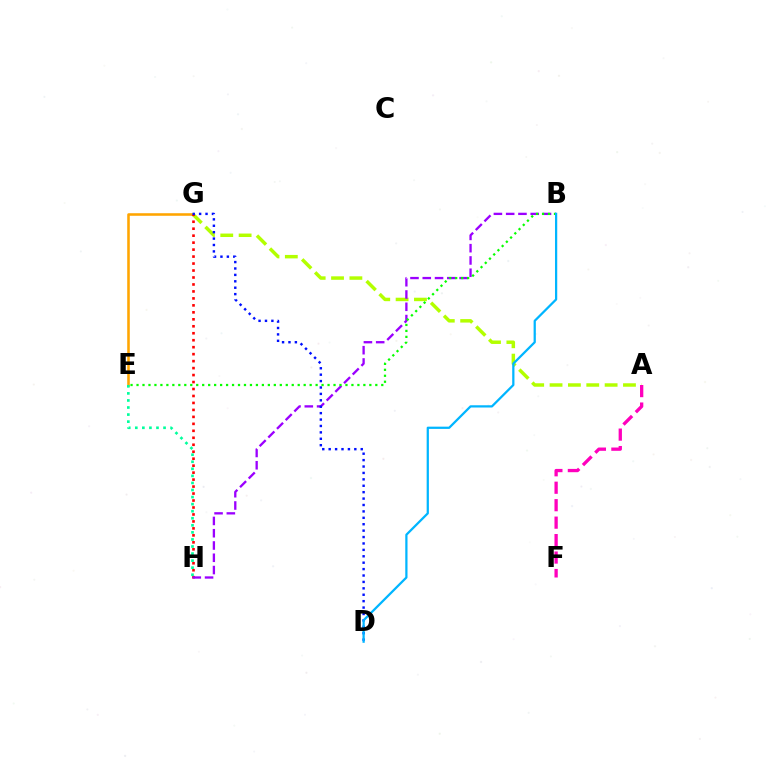{('A', 'G'): [{'color': '#b3ff00', 'line_style': 'dashed', 'thickness': 2.49}], ('A', 'F'): [{'color': '#ff00bd', 'line_style': 'dashed', 'thickness': 2.37}], ('E', 'G'): [{'color': '#ffa500', 'line_style': 'solid', 'thickness': 1.84}], ('G', 'H'): [{'color': '#ff0000', 'line_style': 'dotted', 'thickness': 1.89}], ('B', 'H'): [{'color': '#9b00ff', 'line_style': 'dashed', 'thickness': 1.67}], ('D', 'G'): [{'color': '#0010ff', 'line_style': 'dotted', 'thickness': 1.74}], ('E', 'H'): [{'color': '#00ff9d', 'line_style': 'dotted', 'thickness': 1.92}], ('B', 'E'): [{'color': '#08ff00', 'line_style': 'dotted', 'thickness': 1.62}], ('B', 'D'): [{'color': '#00b5ff', 'line_style': 'solid', 'thickness': 1.62}]}